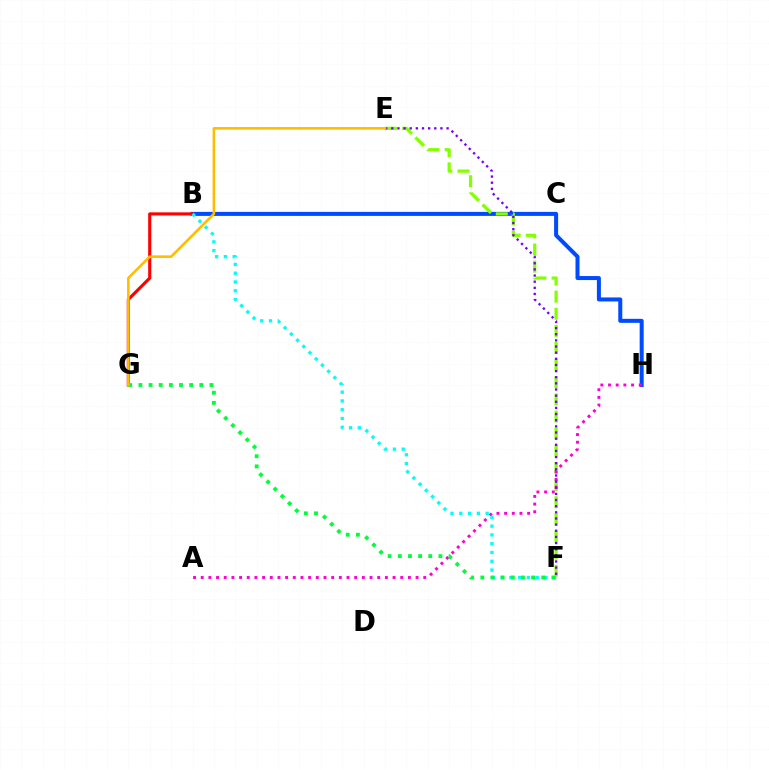{('B', 'H'): [{'color': '#004bff', 'line_style': 'solid', 'thickness': 2.89}], ('B', 'G'): [{'color': '#ff0000', 'line_style': 'solid', 'thickness': 2.23}], ('E', 'F'): [{'color': '#84ff00', 'line_style': 'dashed', 'thickness': 2.33}, {'color': '#7200ff', 'line_style': 'dotted', 'thickness': 1.67}], ('A', 'H'): [{'color': '#ff00cf', 'line_style': 'dotted', 'thickness': 2.08}], ('B', 'F'): [{'color': '#00fff6', 'line_style': 'dotted', 'thickness': 2.39}], ('F', 'G'): [{'color': '#00ff39', 'line_style': 'dotted', 'thickness': 2.76}], ('E', 'G'): [{'color': '#ffbd00', 'line_style': 'solid', 'thickness': 1.86}]}